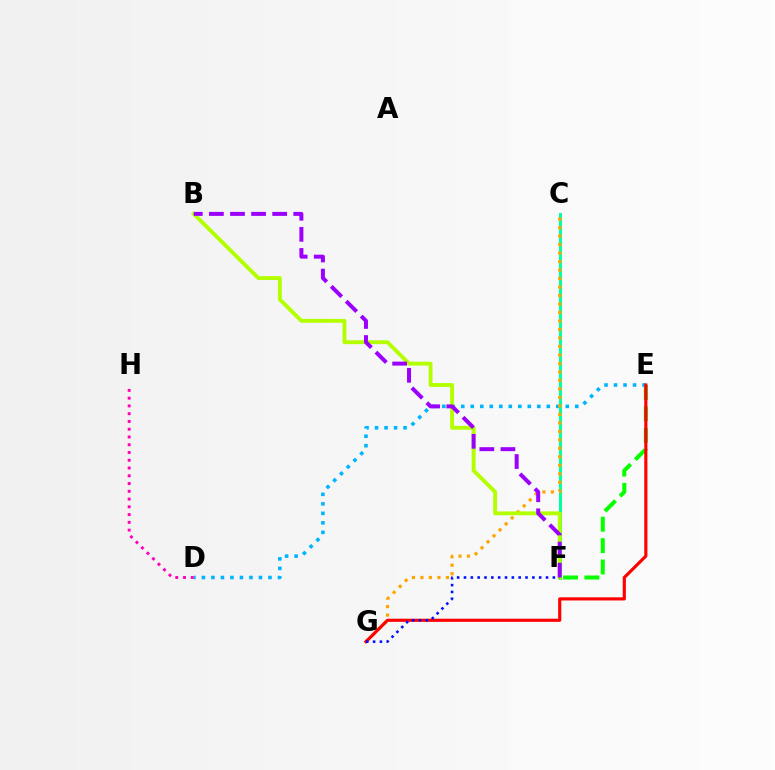{('E', 'F'): [{'color': '#08ff00', 'line_style': 'dashed', 'thickness': 2.9}], ('D', 'E'): [{'color': '#00b5ff', 'line_style': 'dotted', 'thickness': 2.58}], ('C', 'F'): [{'color': '#00ff9d', 'line_style': 'solid', 'thickness': 2.19}], ('D', 'H'): [{'color': '#ff00bd', 'line_style': 'dotted', 'thickness': 2.11}], ('C', 'G'): [{'color': '#ffa500', 'line_style': 'dotted', 'thickness': 2.31}], ('E', 'G'): [{'color': '#ff0000', 'line_style': 'solid', 'thickness': 2.26}], ('B', 'F'): [{'color': '#b3ff00', 'line_style': 'solid', 'thickness': 2.79}, {'color': '#9b00ff', 'line_style': 'dashed', 'thickness': 2.86}], ('F', 'G'): [{'color': '#0010ff', 'line_style': 'dotted', 'thickness': 1.86}]}